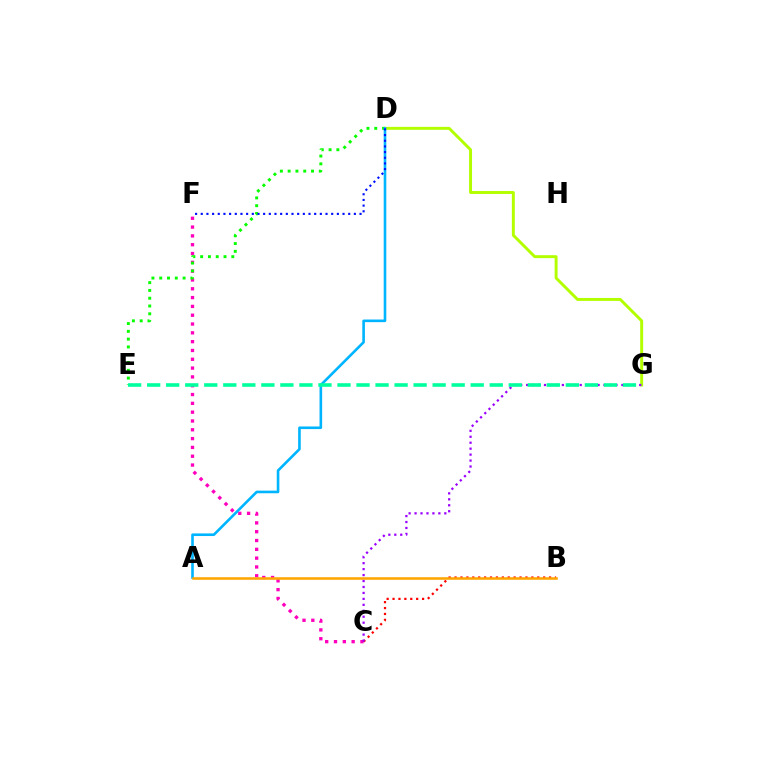{('D', 'G'): [{'color': '#b3ff00', 'line_style': 'solid', 'thickness': 2.12}], ('C', 'F'): [{'color': '#ff00bd', 'line_style': 'dotted', 'thickness': 2.39}], ('D', 'E'): [{'color': '#08ff00', 'line_style': 'dotted', 'thickness': 2.12}], ('A', 'D'): [{'color': '#00b5ff', 'line_style': 'solid', 'thickness': 1.88}], ('B', 'C'): [{'color': '#ff0000', 'line_style': 'dotted', 'thickness': 1.6}], ('A', 'B'): [{'color': '#ffa500', 'line_style': 'solid', 'thickness': 1.84}], ('C', 'G'): [{'color': '#9b00ff', 'line_style': 'dotted', 'thickness': 1.62}], ('E', 'G'): [{'color': '#00ff9d', 'line_style': 'dashed', 'thickness': 2.59}], ('D', 'F'): [{'color': '#0010ff', 'line_style': 'dotted', 'thickness': 1.54}]}